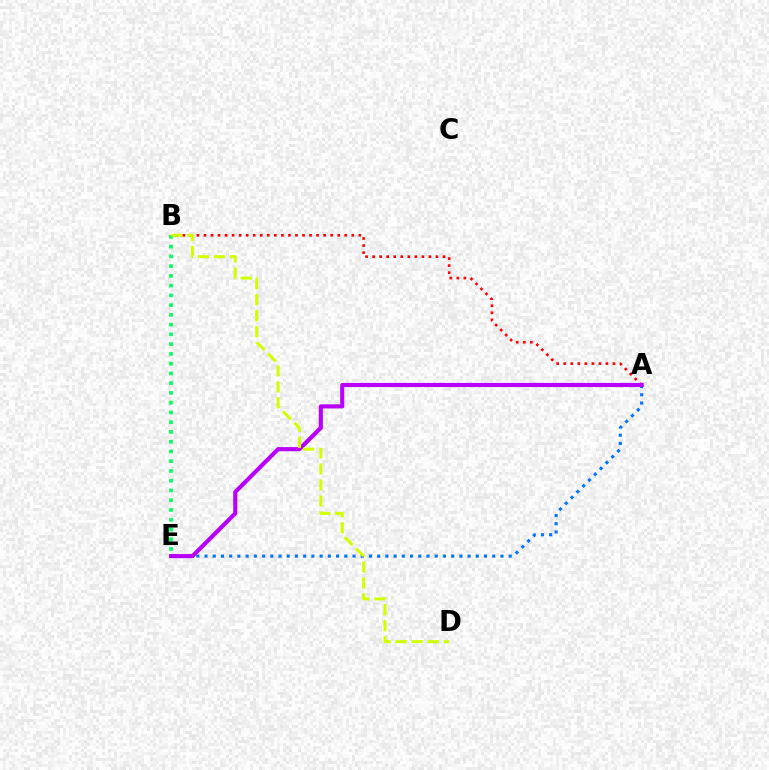{('B', 'E'): [{'color': '#00ff5c', 'line_style': 'dotted', 'thickness': 2.65}], ('A', 'B'): [{'color': '#ff0000', 'line_style': 'dotted', 'thickness': 1.91}], ('A', 'E'): [{'color': '#0074ff', 'line_style': 'dotted', 'thickness': 2.23}, {'color': '#b900ff', 'line_style': 'solid', 'thickness': 2.97}], ('B', 'D'): [{'color': '#d1ff00', 'line_style': 'dashed', 'thickness': 2.18}]}